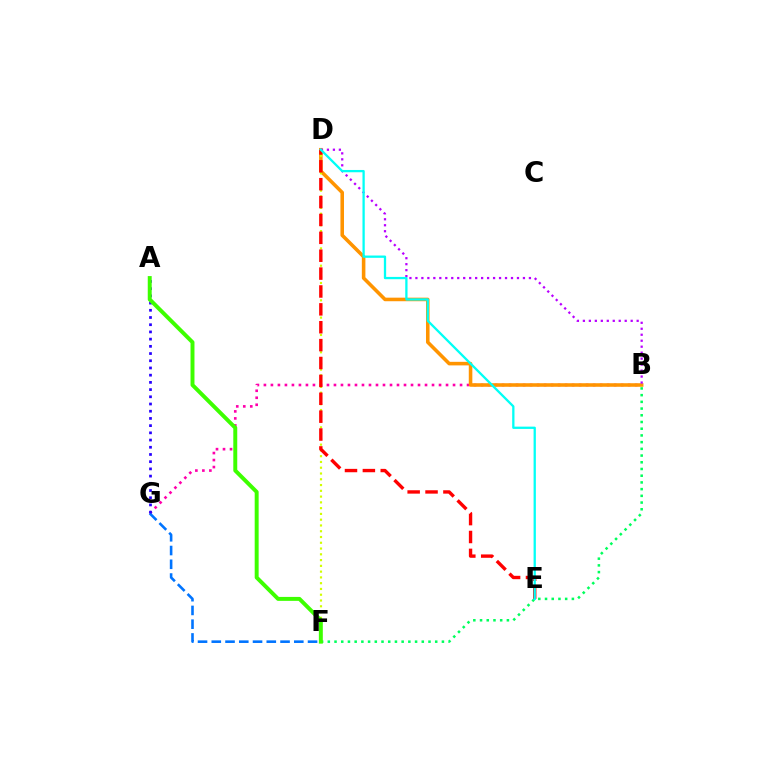{('B', 'F'): [{'color': '#00ff5c', 'line_style': 'dotted', 'thickness': 1.82}], ('B', 'G'): [{'color': '#ff00ac', 'line_style': 'dotted', 'thickness': 1.9}], ('B', 'D'): [{'color': '#ff9400', 'line_style': 'solid', 'thickness': 2.57}, {'color': '#b900ff', 'line_style': 'dotted', 'thickness': 1.62}], ('D', 'F'): [{'color': '#d1ff00', 'line_style': 'dotted', 'thickness': 1.57}], ('F', 'G'): [{'color': '#0074ff', 'line_style': 'dashed', 'thickness': 1.87}], ('A', 'G'): [{'color': '#2500ff', 'line_style': 'dotted', 'thickness': 1.96}], ('A', 'F'): [{'color': '#3dff00', 'line_style': 'solid', 'thickness': 2.84}], ('D', 'E'): [{'color': '#ff0000', 'line_style': 'dashed', 'thickness': 2.43}, {'color': '#00fff6', 'line_style': 'solid', 'thickness': 1.65}]}